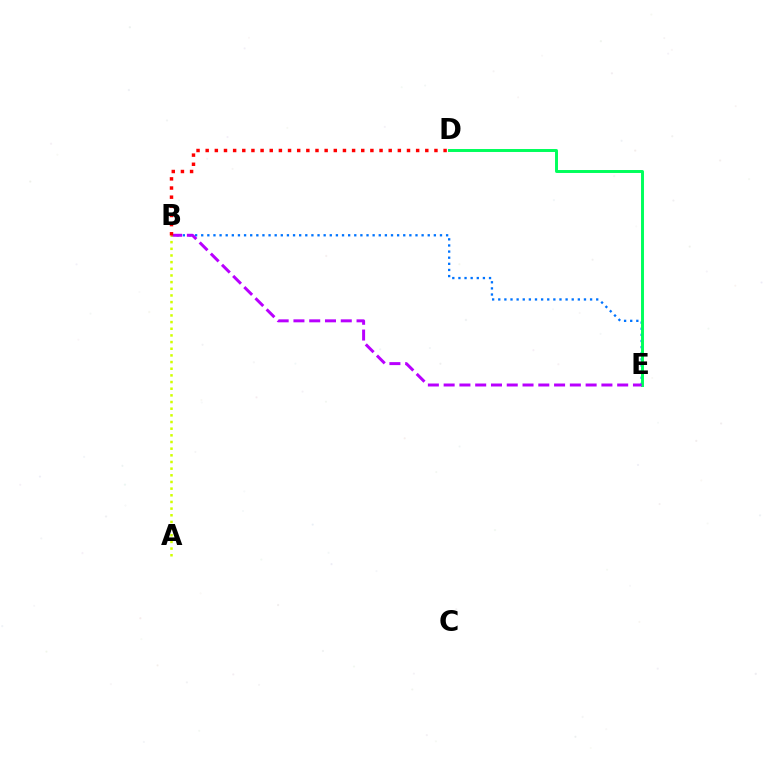{('B', 'E'): [{'color': '#0074ff', 'line_style': 'dotted', 'thickness': 1.66}, {'color': '#b900ff', 'line_style': 'dashed', 'thickness': 2.14}], ('D', 'E'): [{'color': '#00ff5c', 'line_style': 'solid', 'thickness': 2.13}], ('A', 'B'): [{'color': '#d1ff00', 'line_style': 'dotted', 'thickness': 1.81}], ('B', 'D'): [{'color': '#ff0000', 'line_style': 'dotted', 'thickness': 2.49}]}